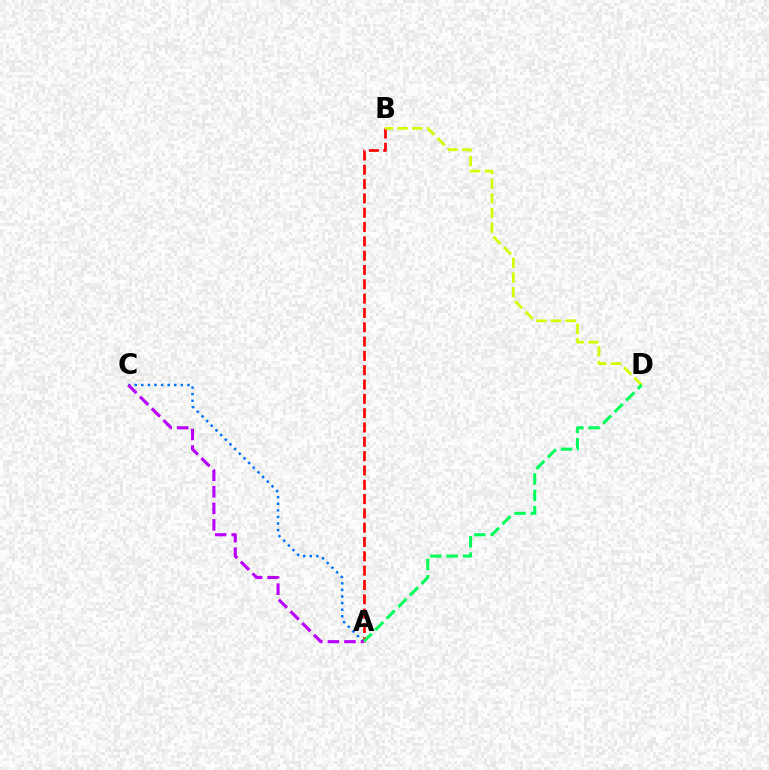{('A', 'C'): [{'color': '#0074ff', 'line_style': 'dotted', 'thickness': 1.79}, {'color': '#b900ff', 'line_style': 'dashed', 'thickness': 2.25}], ('A', 'B'): [{'color': '#ff0000', 'line_style': 'dashed', 'thickness': 1.95}], ('B', 'D'): [{'color': '#d1ff00', 'line_style': 'dashed', 'thickness': 1.99}], ('A', 'D'): [{'color': '#00ff5c', 'line_style': 'dashed', 'thickness': 2.22}]}